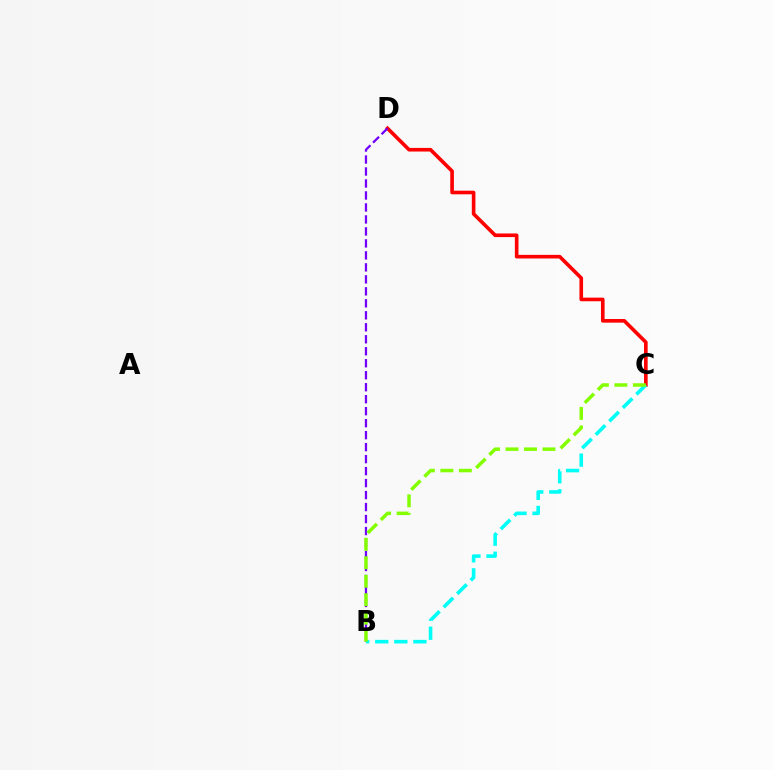{('C', 'D'): [{'color': '#ff0000', 'line_style': 'solid', 'thickness': 2.61}], ('B', 'D'): [{'color': '#7200ff', 'line_style': 'dashed', 'thickness': 1.63}], ('B', 'C'): [{'color': '#00fff6', 'line_style': 'dashed', 'thickness': 2.59}, {'color': '#84ff00', 'line_style': 'dashed', 'thickness': 2.51}]}